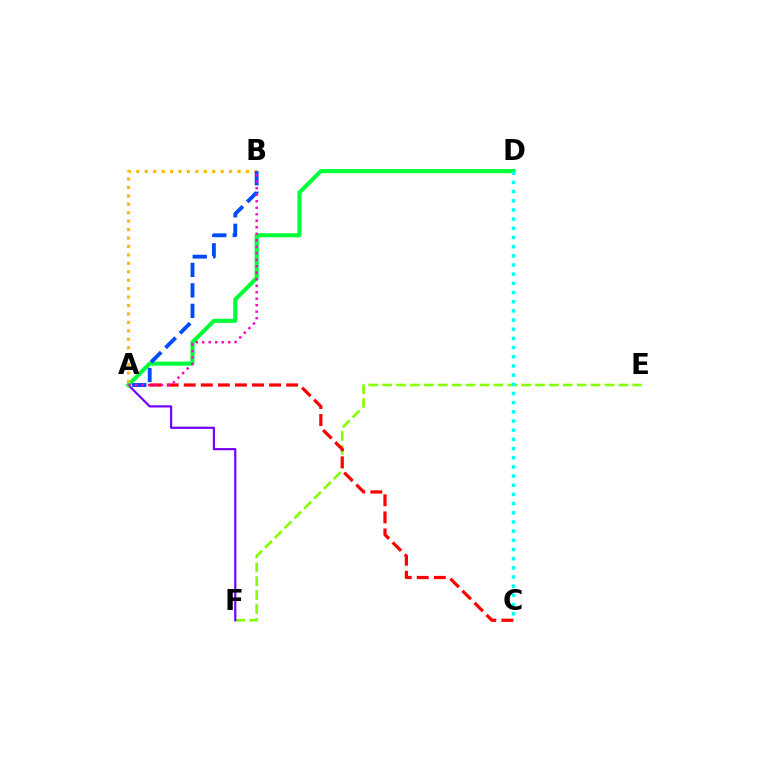{('E', 'F'): [{'color': '#84ff00', 'line_style': 'dashed', 'thickness': 1.89}], ('A', 'F'): [{'color': '#7200ff', 'line_style': 'solid', 'thickness': 1.57}], ('A', 'C'): [{'color': '#ff0000', 'line_style': 'dashed', 'thickness': 2.32}], ('A', 'D'): [{'color': '#00ff39', 'line_style': 'solid', 'thickness': 2.93}], ('A', 'B'): [{'color': '#ffbd00', 'line_style': 'dotted', 'thickness': 2.29}, {'color': '#004bff', 'line_style': 'dashed', 'thickness': 2.78}, {'color': '#ff00cf', 'line_style': 'dotted', 'thickness': 1.76}], ('C', 'D'): [{'color': '#00fff6', 'line_style': 'dotted', 'thickness': 2.49}]}